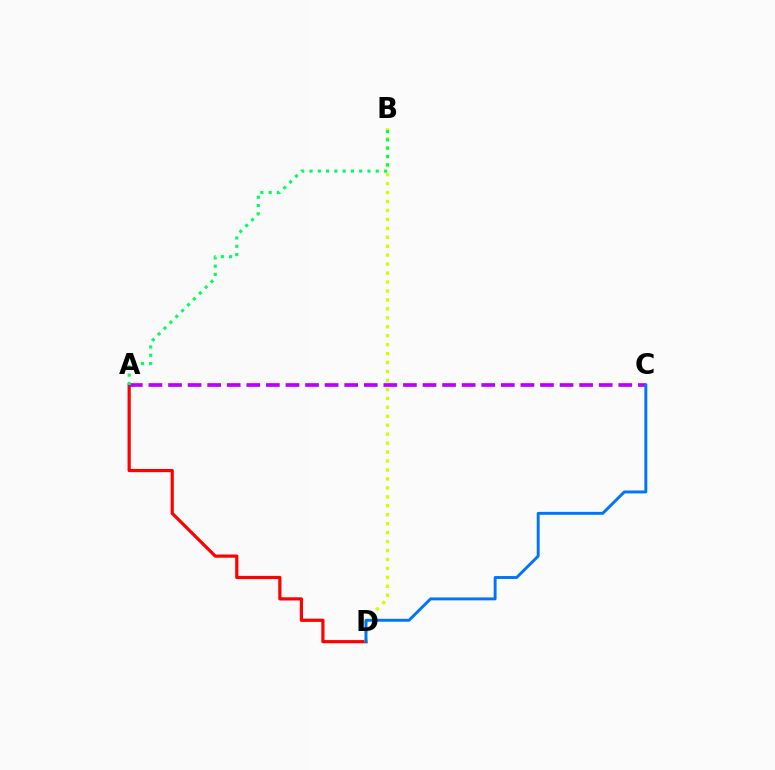{('A', 'D'): [{'color': '#ff0000', 'line_style': 'solid', 'thickness': 2.3}], ('B', 'D'): [{'color': '#d1ff00', 'line_style': 'dotted', 'thickness': 2.43}], ('A', 'C'): [{'color': '#b900ff', 'line_style': 'dashed', 'thickness': 2.66}], ('C', 'D'): [{'color': '#0074ff', 'line_style': 'solid', 'thickness': 2.1}], ('A', 'B'): [{'color': '#00ff5c', 'line_style': 'dotted', 'thickness': 2.25}]}